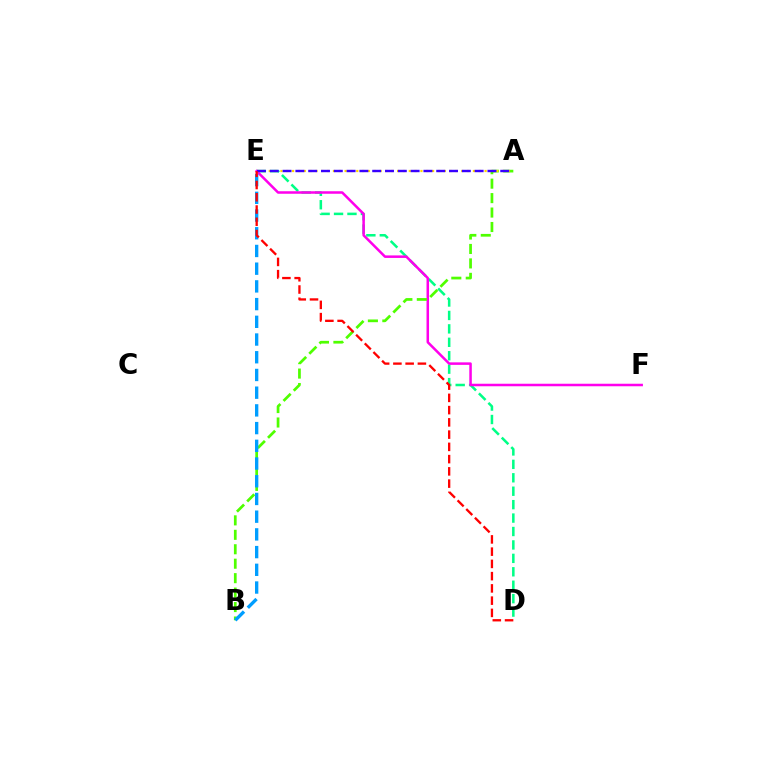{('D', 'E'): [{'color': '#00ff86', 'line_style': 'dashed', 'thickness': 1.82}, {'color': '#ff0000', 'line_style': 'dashed', 'thickness': 1.66}], ('E', 'F'): [{'color': '#ff00ed', 'line_style': 'solid', 'thickness': 1.81}], ('A', 'B'): [{'color': '#4fff00', 'line_style': 'dashed', 'thickness': 1.96}], ('A', 'E'): [{'color': '#ffd500', 'line_style': 'dotted', 'thickness': 1.59}, {'color': '#3700ff', 'line_style': 'dashed', 'thickness': 1.74}], ('B', 'E'): [{'color': '#009eff', 'line_style': 'dashed', 'thickness': 2.41}]}